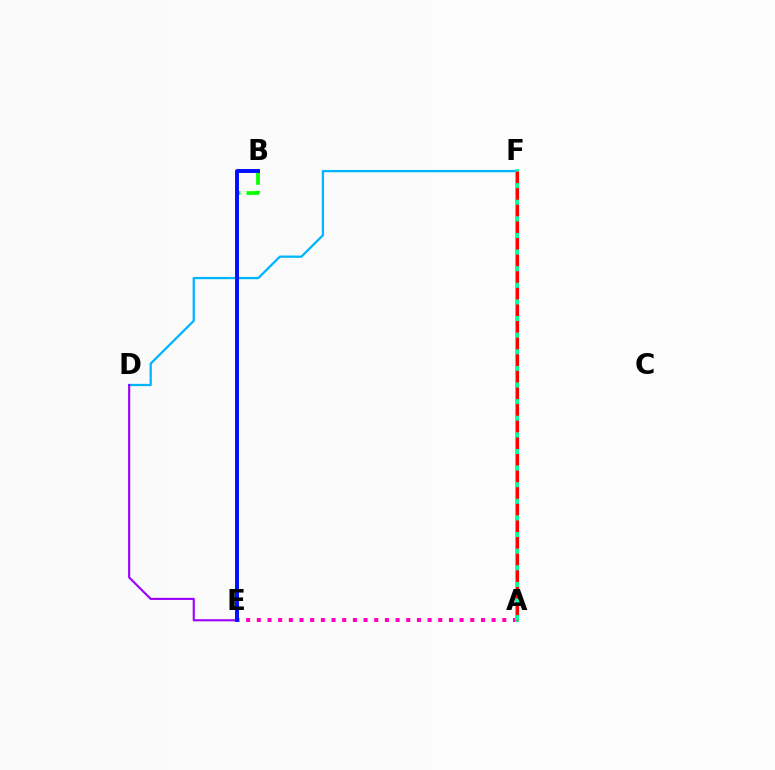{('A', 'F'): [{'color': '#b3ff00', 'line_style': 'dotted', 'thickness': 2.61}, {'color': '#ffa500', 'line_style': 'dotted', 'thickness': 1.96}, {'color': '#00ff9d', 'line_style': 'solid', 'thickness': 2.76}, {'color': '#ff0000', 'line_style': 'dashed', 'thickness': 2.26}], ('A', 'E'): [{'color': '#ff00bd', 'line_style': 'dotted', 'thickness': 2.9}], ('D', 'F'): [{'color': '#00b5ff', 'line_style': 'solid', 'thickness': 1.64}], ('B', 'E'): [{'color': '#08ff00', 'line_style': 'dashed', 'thickness': 2.68}, {'color': '#0010ff', 'line_style': 'solid', 'thickness': 2.83}], ('D', 'E'): [{'color': '#9b00ff', 'line_style': 'solid', 'thickness': 1.52}]}